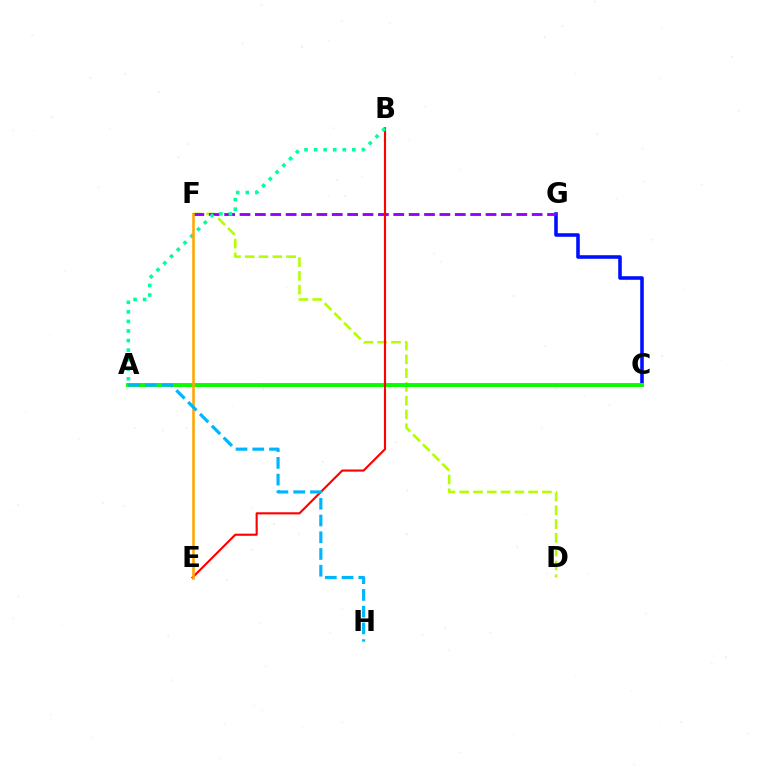{('A', 'C'): [{'color': '#ff00bd', 'line_style': 'solid', 'thickness': 1.85}, {'color': '#08ff00', 'line_style': 'solid', 'thickness': 2.82}], ('D', 'F'): [{'color': '#b3ff00', 'line_style': 'dashed', 'thickness': 1.87}], ('C', 'G'): [{'color': '#0010ff', 'line_style': 'solid', 'thickness': 2.58}], ('F', 'G'): [{'color': '#9b00ff', 'line_style': 'dashed', 'thickness': 2.09}], ('B', 'E'): [{'color': '#ff0000', 'line_style': 'solid', 'thickness': 1.54}], ('A', 'B'): [{'color': '#00ff9d', 'line_style': 'dotted', 'thickness': 2.6}], ('E', 'F'): [{'color': '#ffa500', 'line_style': 'solid', 'thickness': 1.84}], ('A', 'H'): [{'color': '#00b5ff', 'line_style': 'dashed', 'thickness': 2.27}]}